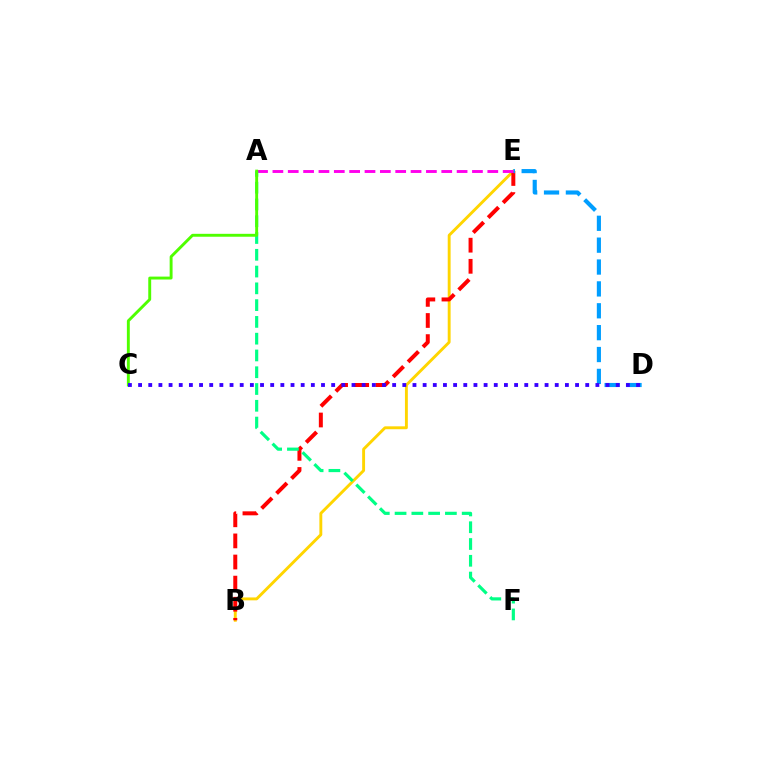{('B', 'E'): [{'color': '#ffd500', 'line_style': 'solid', 'thickness': 2.09}, {'color': '#ff0000', 'line_style': 'dashed', 'thickness': 2.87}], ('D', 'E'): [{'color': '#009eff', 'line_style': 'dashed', 'thickness': 2.97}], ('A', 'E'): [{'color': '#ff00ed', 'line_style': 'dashed', 'thickness': 2.09}], ('A', 'F'): [{'color': '#00ff86', 'line_style': 'dashed', 'thickness': 2.28}], ('A', 'C'): [{'color': '#4fff00', 'line_style': 'solid', 'thickness': 2.1}], ('C', 'D'): [{'color': '#3700ff', 'line_style': 'dotted', 'thickness': 2.76}]}